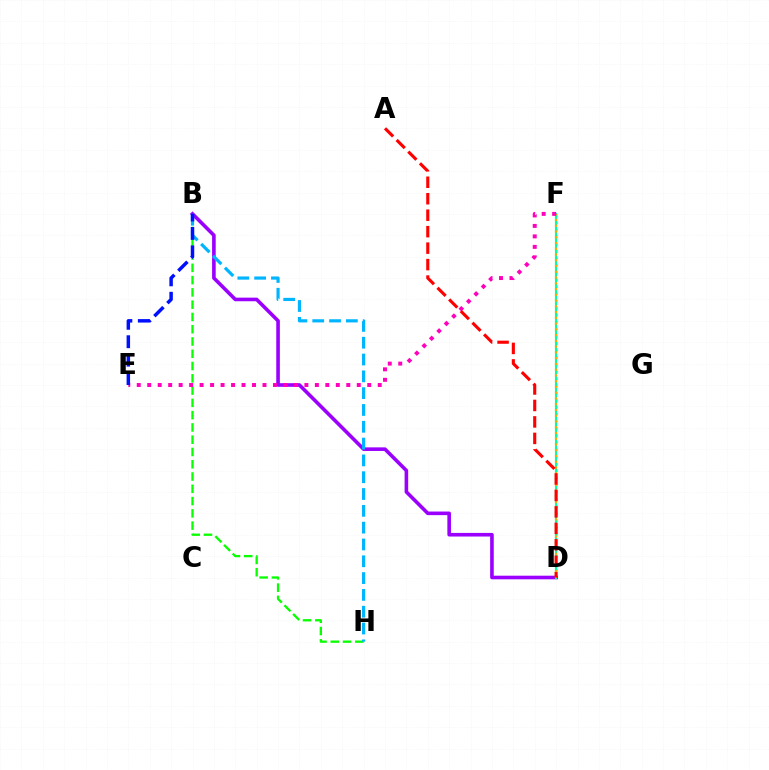{('D', 'F'): [{'color': '#b3ff00', 'line_style': 'dotted', 'thickness': 1.93}, {'color': '#00ff9d', 'line_style': 'solid', 'thickness': 1.54}, {'color': '#ffa500', 'line_style': 'dotted', 'thickness': 1.56}], ('B', 'D'): [{'color': '#9b00ff', 'line_style': 'solid', 'thickness': 2.6}], ('B', 'H'): [{'color': '#08ff00', 'line_style': 'dashed', 'thickness': 1.67}, {'color': '#00b5ff', 'line_style': 'dashed', 'thickness': 2.28}], ('E', 'F'): [{'color': '#ff00bd', 'line_style': 'dotted', 'thickness': 2.85}], ('A', 'D'): [{'color': '#ff0000', 'line_style': 'dashed', 'thickness': 2.24}], ('B', 'E'): [{'color': '#0010ff', 'line_style': 'dashed', 'thickness': 2.5}]}